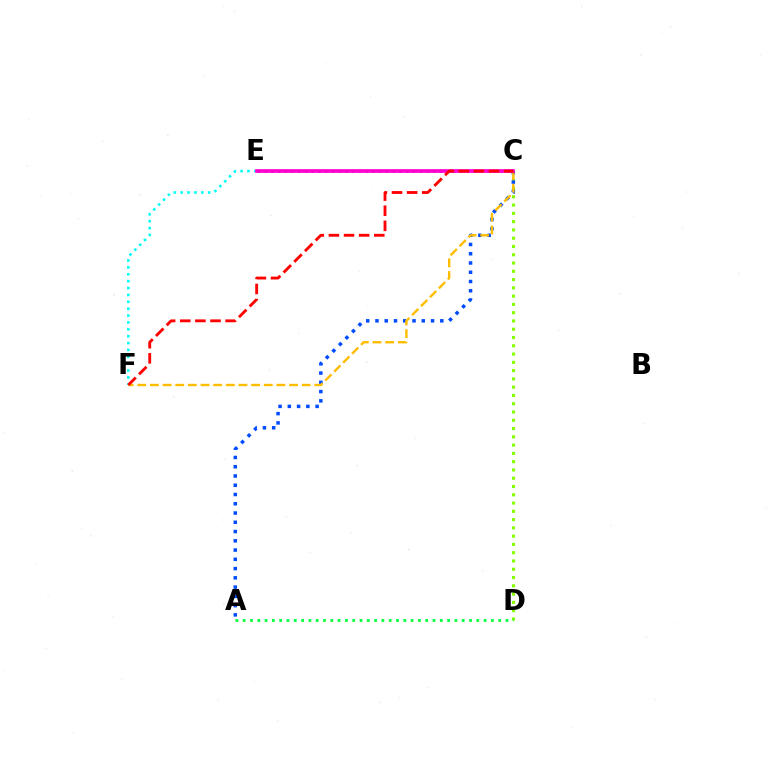{('C', 'D'): [{'color': '#84ff00', 'line_style': 'dotted', 'thickness': 2.25}], ('A', 'C'): [{'color': '#004bff', 'line_style': 'dotted', 'thickness': 2.52}], ('E', 'F'): [{'color': '#00fff6', 'line_style': 'dotted', 'thickness': 1.87}], ('C', 'E'): [{'color': '#7200ff', 'line_style': 'dotted', 'thickness': 1.83}, {'color': '#ff00cf', 'line_style': 'solid', 'thickness': 2.65}], ('A', 'D'): [{'color': '#00ff39', 'line_style': 'dotted', 'thickness': 1.98}], ('C', 'F'): [{'color': '#ffbd00', 'line_style': 'dashed', 'thickness': 1.72}, {'color': '#ff0000', 'line_style': 'dashed', 'thickness': 2.05}]}